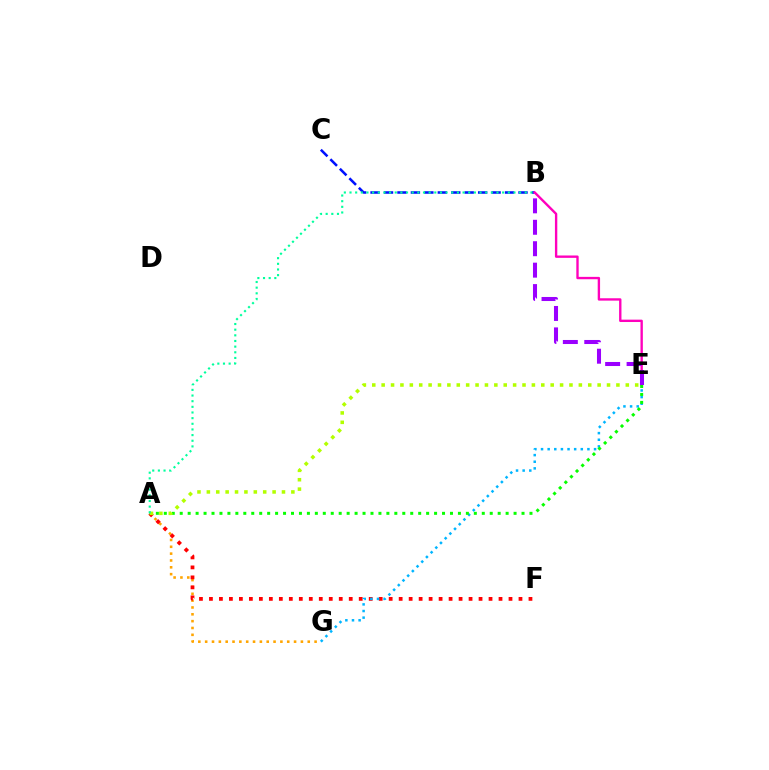{('B', 'C'): [{'color': '#0010ff', 'line_style': 'dashed', 'thickness': 1.83}], ('B', 'E'): [{'color': '#ff00bd', 'line_style': 'solid', 'thickness': 1.71}, {'color': '#9b00ff', 'line_style': 'dashed', 'thickness': 2.91}], ('A', 'G'): [{'color': '#ffa500', 'line_style': 'dotted', 'thickness': 1.86}], ('A', 'F'): [{'color': '#ff0000', 'line_style': 'dotted', 'thickness': 2.71}], ('E', 'G'): [{'color': '#00b5ff', 'line_style': 'dotted', 'thickness': 1.8}], ('A', 'E'): [{'color': '#08ff00', 'line_style': 'dotted', 'thickness': 2.16}, {'color': '#b3ff00', 'line_style': 'dotted', 'thickness': 2.55}], ('A', 'B'): [{'color': '#00ff9d', 'line_style': 'dotted', 'thickness': 1.54}]}